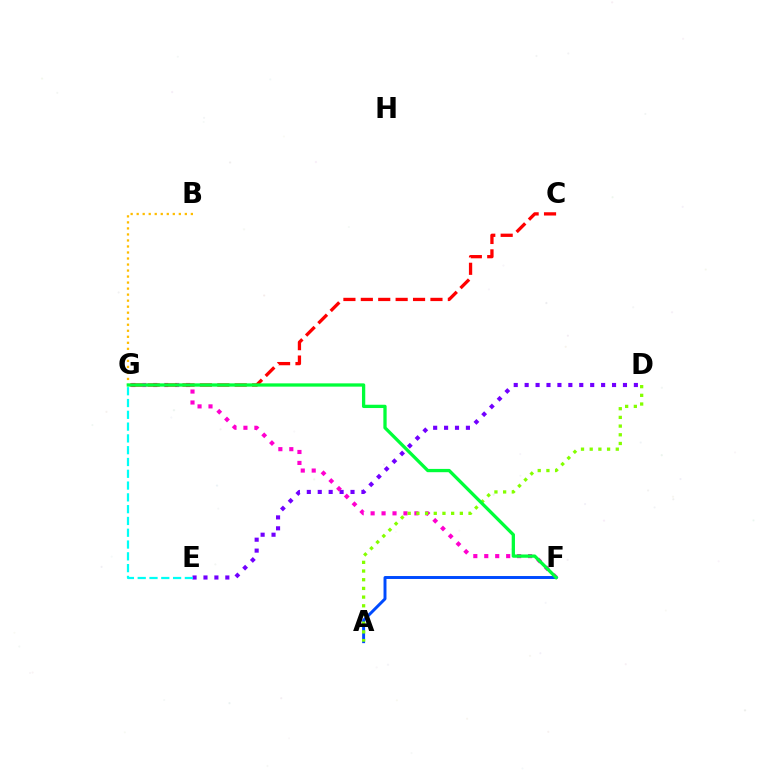{('B', 'G'): [{'color': '#ffbd00', 'line_style': 'dotted', 'thickness': 1.64}], ('D', 'E'): [{'color': '#7200ff', 'line_style': 'dotted', 'thickness': 2.97}], ('F', 'G'): [{'color': '#ff00cf', 'line_style': 'dotted', 'thickness': 2.97}, {'color': '#00ff39', 'line_style': 'solid', 'thickness': 2.37}], ('E', 'G'): [{'color': '#00fff6', 'line_style': 'dashed', 'thickness': 1.6}], ('C', 'G'): [{'color': '#ff0000', 'line_style': 'dashed', 'thickness': 2.36}], ('A', 'F'): [{'color': '#004bff', 'line_style': 'solid', 'thickness': 2.12}], ('A', 'D'): [{'color': '#84ff00', 'line_style': 'dotted', 'thickness': 2.36}]}